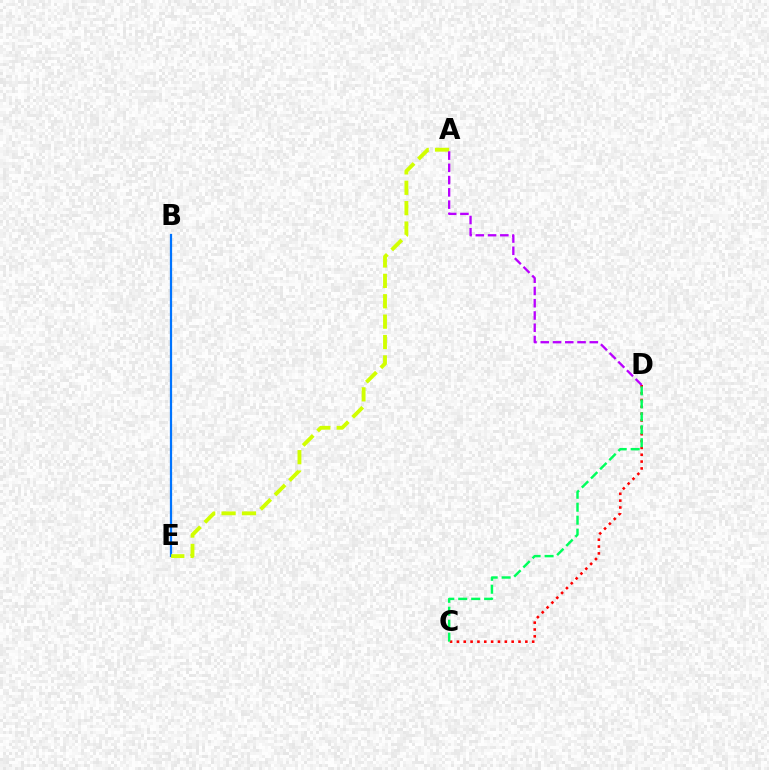{('C', 'D'): [{'color': '#ff0000', 'line_style': 'dotted', 'thickness': 1.86}, {'color': '#00ff5c', 'line_style': 'dashed', 'thickness': 1.76}], ('B', 'E'): [{'color': '#0074ff', 'line_style': 'solid', 'thickness': 1.61}], ('A', 'E'): [{'color': '#d1ff00', 'line_style': 'dashed', 'thickness': 2.77}], ('A', 'D'): [{'color': '#b900ff', 'line_style': 'dashed', 'thickness': 1.67}]}